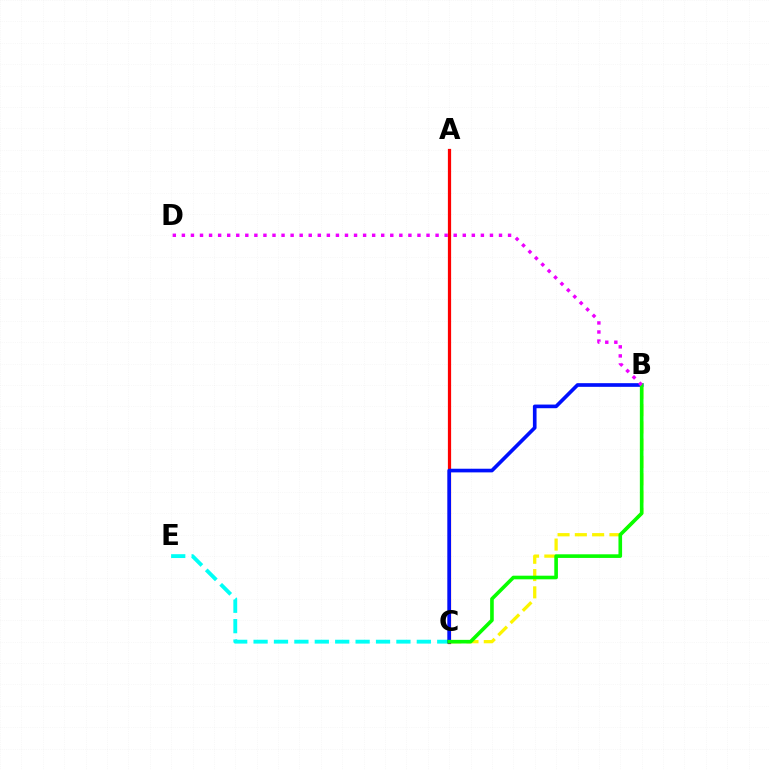{('B', 'C'): [{'color': '#fcf500', 'line_style': 'dashed', 'thickness': 2.35}, {'color': '#0010ff', 'line_style': 'solid', 'thickness': 2.63}, {'color': '#08ff00', 'line_style': 'solid', 'thickness': 2.61}], ('C', 'E'): [{'color': '#00fff6', 'line_style': 'dashed', 'thickness': 2.77}], ('A', 'C'): [{'color': '#ff0000', 'line_style': 'solid', 'thickness': 2.32}], ('B', 'D'): [{'color': '#ee00ff', 'line_style': 'dotted', 'thickness': 2.46}]}